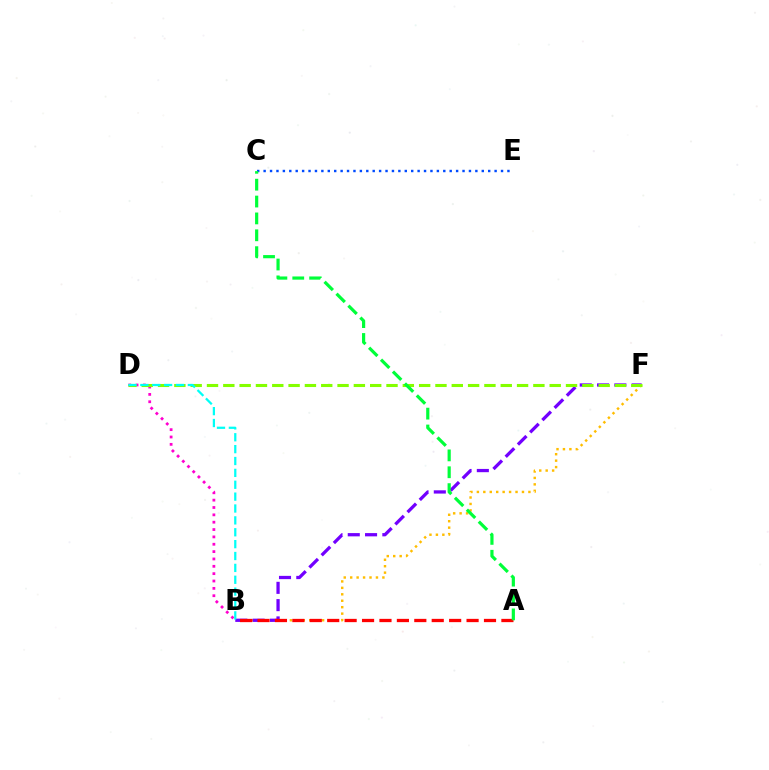{('B', 'F'): [{'color': '#ffbd00', 'line_style': 'dotted', 'thickness': 1.75}, {'color': '#7200ff', 'line_style': 'dashed', 'thickness': 2.35}], ('B', 'D'): [{'color': '#ff00cf', 'line_style': 'dotted', 'thickness': 2.0}, {'color': '#00fff6', 'line_style': 'dashed', 'thickness': 1.61}], ('C', 'E'): [{'color': '#004bff', 'line_style': 'dotted', 'thickness': 1.74}], ('D', 'F'): [{'color': '#84ff00', 'line_style': 'dashed', 'thickness': 2.22}], ('A', 'B'): [{'color': '#ff0000', 'line_style': 'dashed', 'thickness': 2.37}], ('A', 'C'): [{'color': '#00ff39', 'line_style': 'dashed', 'thickness': 2.29}]}